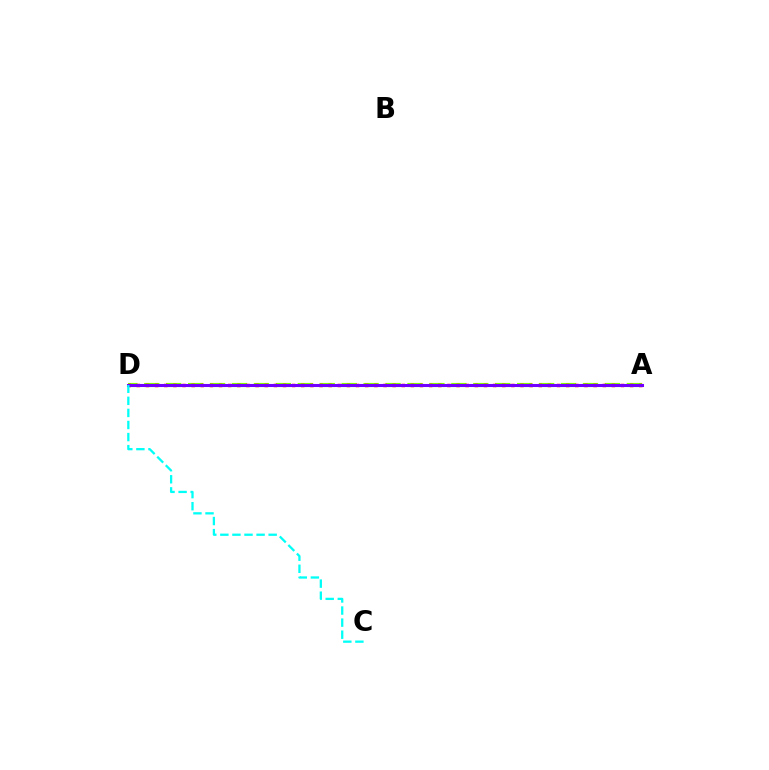{('A', 'D'): [{'color': '#84ff00', 'line_style': 'dashed', 'thickness': 2.98}, {'color': '#ff0000', 'line_style': 'dotted', 'thickness': 2.48}, {'color': '#7200ff', 'line_style': 'solid', 'thickness': 2.2}], ('C', 'D'): [{'color': '#00fff6', 'line_style': 'dashed', 'thickness': 1.64}]}